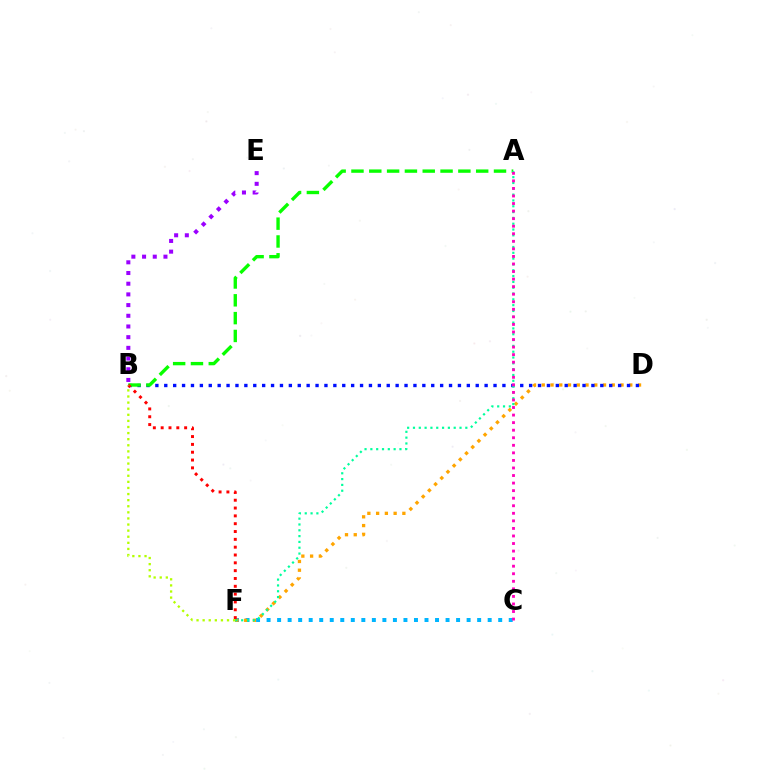{('C', 'F'): [{'color': '#00b5ff', 'line_style': 'dotted', 'thickness': 2.86}], ('D', 'F'): [{'color': '#ffa500', 'line_style': 'dotted', 'thickness': 2.38}], ('B', 'D'): [{'color': '#0010ff', 'line_style': 'dotted', 'thickness': 2.42}], ('A', 'B'): [{'color': '#08ff00', 'line_style': 'dashed', 'thickness': 2.42}], ('A', 'F'): [{'color': '#00ff9d', 'line_style': 'dotted', 'thickness': 1.58}], ('A', 'C'): [{'color': '#ff00bd', 'line_style': 'dotted', 'thickness': 2.05}], ('B', 'F'): [{'color': '#ff0000', 'line_style': 'dotted', 'thickness': 2.13}, {'color': '#b3ff00', 'line_style': 'dotted', 'thickness': 1.66}], ('B', 'E'): [{'color': '#9b00ff', 'line_style': 'dotted', 'thickness': 2.91}]}